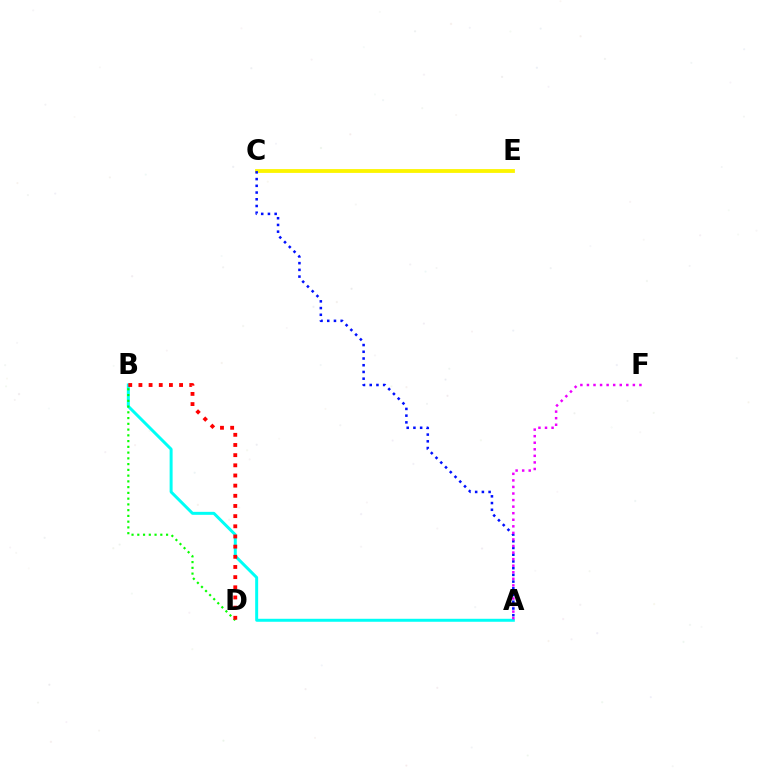{('C', 'E'): [{'color': '#fcf500', 'line_style': 'solid', 'thickness': 2.75}], ('A', 'B'): [{'color': '#00fff6', 'line_style': 'solid', 'thickness': 2.15}], ('A', 'C'): [{'color': '#0010ff', 'line_style': 'dotted', 'thickness': 1.83}], ('B', 'D'): [{'color': '#08ff00', 'line_style': 'dotted', 'thickness': 1.56}, {'color': '#ff0000', 'line_style': 'dotted', 'thickness': 2.76}], ('A', 'F'): [{'color': '#ee00ff', 'line_style': 'dotted', 'thickness': 1.78}]}